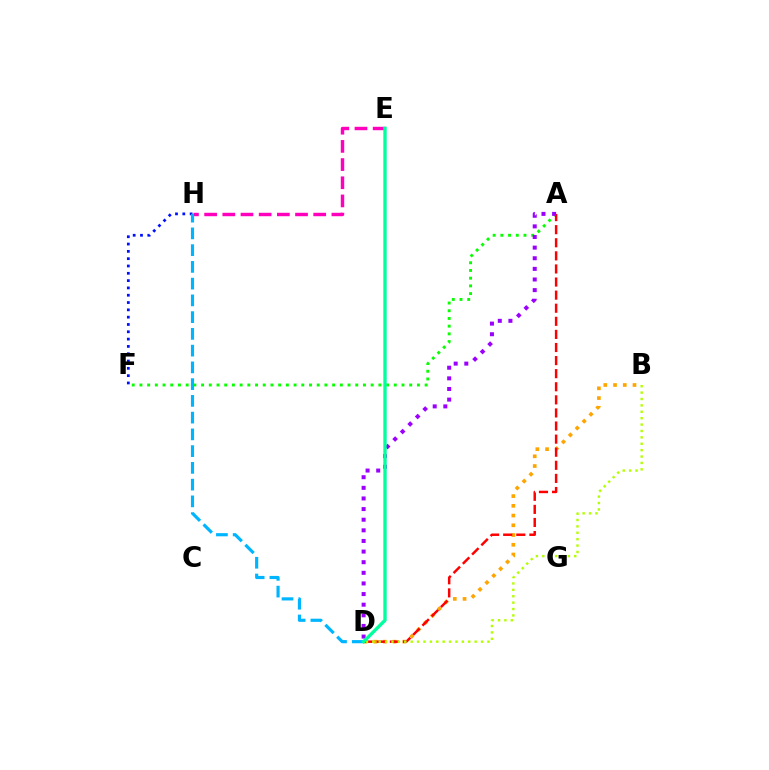{('A', 'F'): [{'color': '#08ff00', 'line_style': 'dotted', 'thickness': 2.09}], ('F', 'H'): [{'color': '#0010ff', 'line_style': 'dotted', 'thickness': 1.99}], ('B', 'D'): [{'color': '#ffa500', 'line_style': 'dotted', 'thickness': 2.64}, {'color': '#b3ff00', 'line_style': 'dotted', 'thickness': 1.74}], ('E', 'H'): [{'color': '#ff00bd', 'line_style': 'dashed', 'thickness': 2.47}], ('D', 'H'): [{'color': '#00b5ff', 'line_style': 'dashed', 'thickness': 2.28}], ('A', 'D'): [{'color': '#ff0000', 'line_style': 'dashed', 'thickness': 1.78}, {'color': '#9b00ff', 'line_style': 'dotted', 'thickness': 2.89}], ('D', 'E'): [{'color': '#00ff9d', 'line_style': 'solid', 'thickness': 2.4}]}